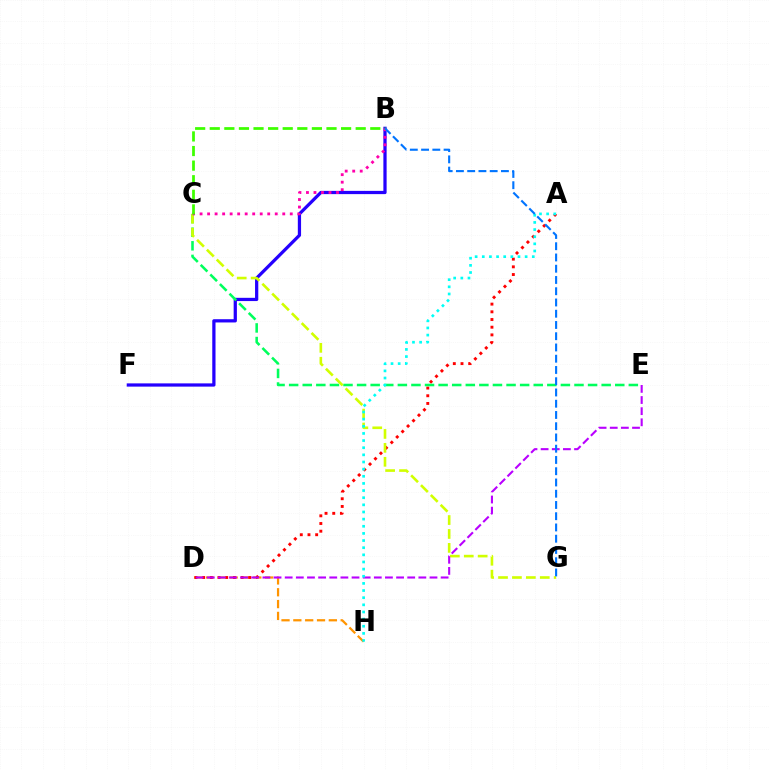{('D', 'H'): [{'color': '#ff9400', 'line_style': 'dashed', 'thickness': 1.61}], ('A', 'D'): [{'color': '#ff0000', 'line_style': 'dotted', 'thickness': 2.09}], ('B', 'F'): [{'color': '#2500ff', 'line_style': 'solid', 'thickness': 2.34}], ('C', 'E'): [{'color': '#00ff5c', 'line_style': 'dashed', 'thickness': 1.85}], ('C', 'G'): [{'color': '#d1ff00', 'line_style': 'dashed', 'thickness': 1.89}], ('B', 'C'): [{'color': '#ff00ac', 'line_style': 'dotted', 'thickness': 2.04}, {'color': '#3dff00', 'line_style': 'dashed', 'thickness': 1.98}], ('D', 'E'): [{'color': '#b900ff', 'line_style': 'dashed', 'thickness': 1.51}], ('A', 'H'): [{'color': '#00fff6', 'line_style': 'dotted', 'thickness': 1.94}], ('B', 'G'): [{'color': '#0074ff', 'line_style': 'dashed', 'thickness': 1.53}]}